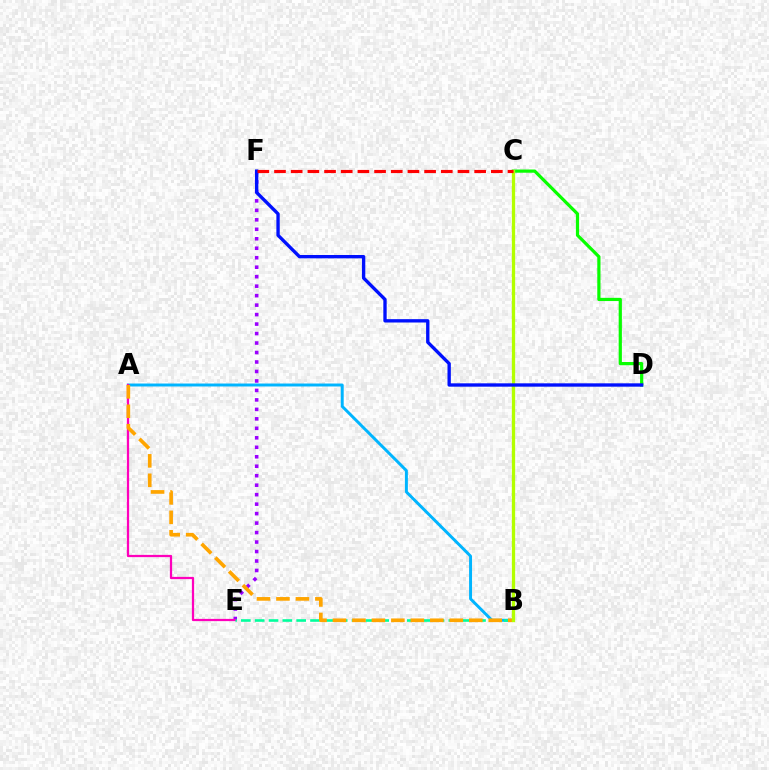{('A', 'B'): [{'color': '#00b5ff', 'line_style': 'solid', 'thickness': 2.12}, {'color': '#ffa500', 'line_style': 'dashed', 'thickness': 2.65}], ('E', 'F'): [{'color': '#9b00ff', 'line_style': 'dotted', 'thickness': 2.57}], ('A', 'E'): [{'color': '#ff00bd', 'line_style': 'solid', 'thickness': 1.62}], ('B', 'E'): [{'color': '#00ff9d', 'line_style': 'dashed', 'thickness': 1.88}], ('C', 'D'): [{'color': '#08ff00', 'line_style': 'solid', 'thickness': 2.31}], ('B', 'C'): [{'color': '#b3ff00', 'line_style': 'solid', 'thickness': 2.37}], ('D', 'F'): [{'color': '#0010ff', 'line_style': 'solid', 'thickness': 2.41}], ('C', 'F'): [{'color': '#ff0000', 'line_style': 'dashed', 'thickness': 2.27}]}